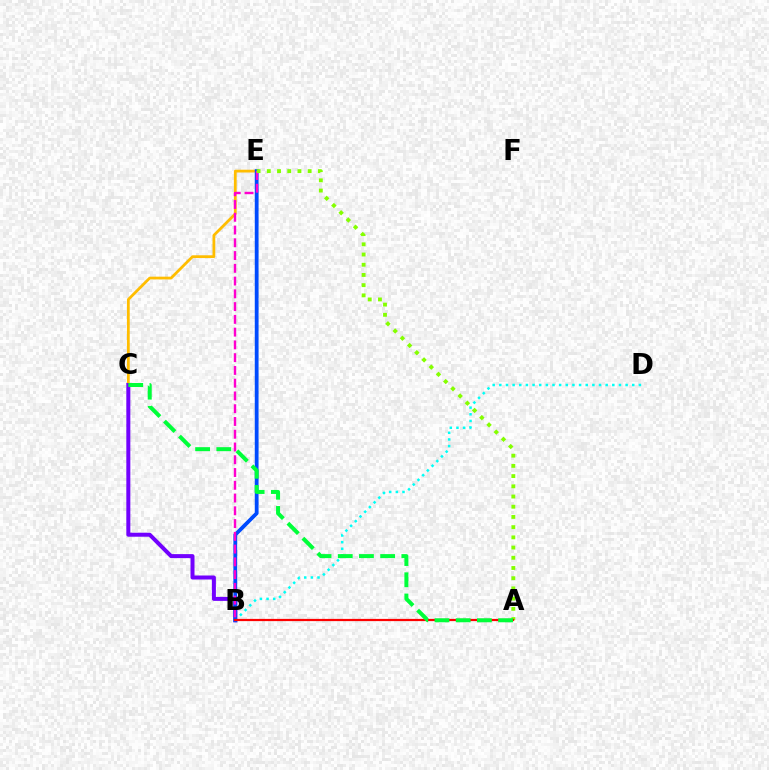{('B', 'D'): [{'color': '#00fff6', 'line_style': 'dotted', 'thickness': 1.81}], ('C', 'E'): [{'color': '#ffbd00', 'line_style': 'solid', 'thickness': 2.0}], ('B', 'C'): [{'color': '#7200ff', 'line_style': 'solid', 'thickness': 2.88}], ('B', 'E'): [{'color': '#004bff', 'line_style': 'solid', 'thickness': 2.73}, {'color': '#ff00cf', 'line_style': 'dashed', 'thickness': 1.73}], ('A', 'E'): [{'color': '#84ff00', 'line_style': 'dotted', 'thickness': 2.77}], ('A', 'B'): [{'color': '#ff0000', 'line_style': 'solid', 'thickness': 1.6}], ('A', 'C'): [{'color': '#00ff39', 'line_style': 'dashed', 'thickness': 2.88}]}